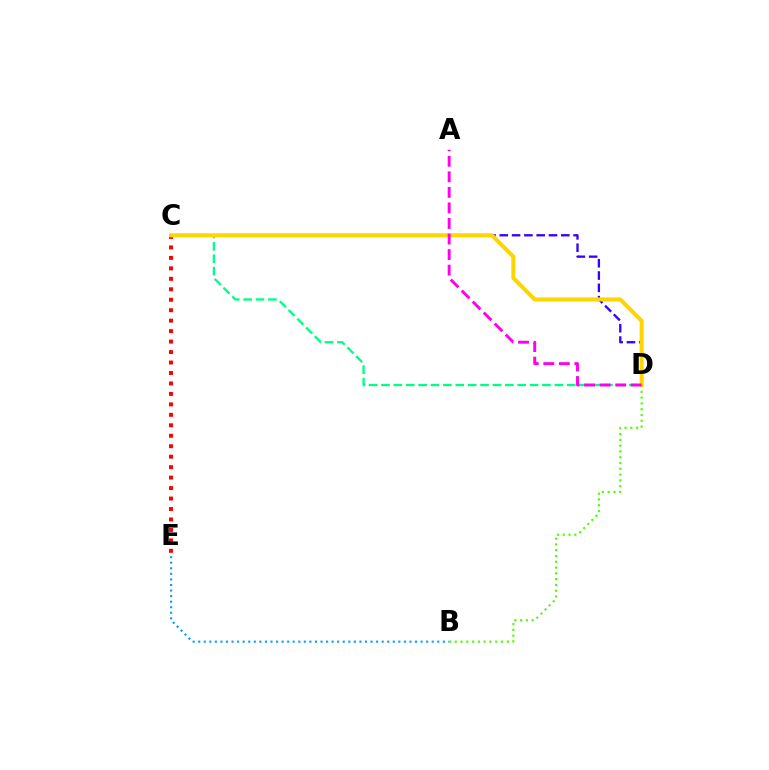{('B', 'D'): [{'color': '#4fff00', 'line_style': 'dotted', 'thickness': 1.57}], ('C', 'D'): [{'color': '#00ff86', 'line_style': 'dashed', 'thickness': 1.68}, {'color': '#3700ff', 'line_style': 'dashed', 'thickness': 1.67}, {'color': '#ffd500', 'line_style': 'solid', 'thickness': 2.91}], ('C', 'E'): [{'color': '#ff0000', 'line_style': 'dotted', 'thickness': 2.84}], ('A', 'D'): [{'color': '#ff00ed', 'line_style': 'dashed', 'thickness': 2.11}], ('B', 'E'): [{'color': '#009eff', 'line_style': 'dotted', 'thickness': 1.51}]}